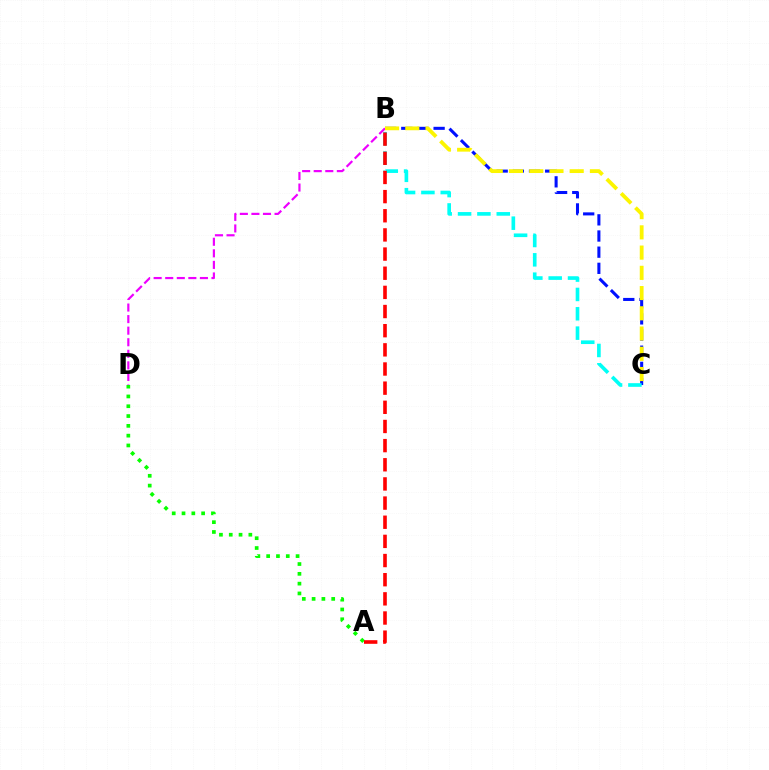{('B', 'C'): [{'color': '#0010ff', 'line_style': 'dashed', 'thickness': 2.2}, {'color': '#fcf500', 'line_style': 'dashed', 'thickness': 2.75}, {'color': '#00fff6', 'line_style': 'dashed', 'thickness': 2.63}], ('B', 'D'): [{'color': '#ee00ff', 'line_style': 'dashed', 'thickness': 1.57}], ('A', 'D'): [{'color': '#08ff00', 'line_style': 'dotted', 'thickness': 2.66}], ('A', 'B'): [{'color': '#ff0000', 'line_style': 'dashed', 'thickness': 2.6}]}